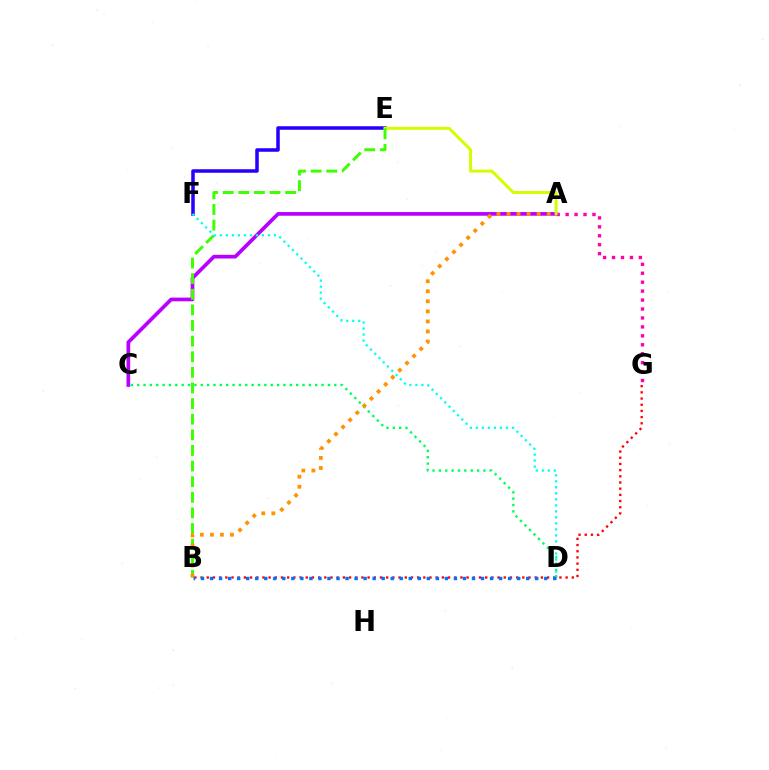{('A', 'G'): [{'color': '#ff00ac', 'line_style': 'dotted', 'thickness': 2.43}], ('E', 'F'): [{'color': '#2500ff', 'line_style': 'solid', 'thickness': 2.53}], ('A', 'C'): [{'color': '#b900ff', 'line_style': 'solid', 'thickness': 2.66}], ('B', 'G'): [{'color': '#ff0000', 'line_style': 'dotted', 'thickness': 1.68}], ('A', 'E'): [{'color': '#d1ff00', 'line_style': 'solid', 'thickness': 2.16}], ('B', 'E'): [{'color': '#3dff00', 'line_style': 'dashed', 'thickness': 2.12}], ('C', 'D'): [{'color': '#00ff5c', 'line_style': 'dotted', 'thickness': 1.73}], ('D', 'F'): [{'color': '#00fff6', 'line_style': 'dotted', 'thickness': 1.63}], ('A', 'B'): [{'color': '#ff9400', 'line_style': 'dotted', 'thickness': 2.73}], ('B', 'D'): [{'color': '#0074ff', 'line_style': 'dotted', 'thickness': 2.45}]}